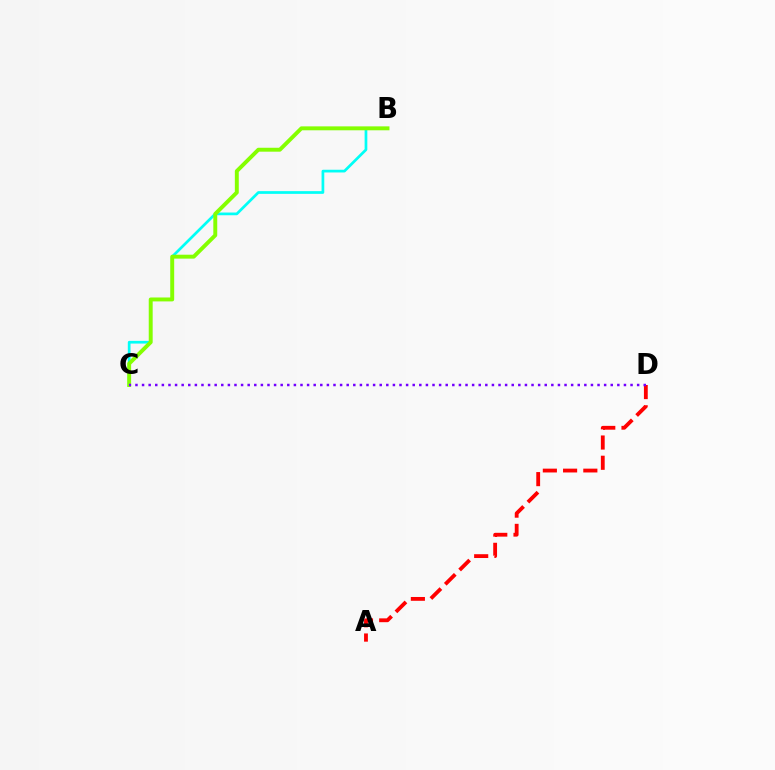{('A', 'D'): [{'color': '#ff0000', 'line_style': 'dashed', 'thickness': 2.75}], ('B', 'C'): [{'color': '#00fff6', 'line_style': 'solid', 'thickness': 1.95}, {'color': '#84ff00', 'line_style': 'solid', 'thickness': 2.82}], ('C', 'D'): [{'color': '#7200ff', 'line_style': 'dotted', 'thickness': 1.79}]}